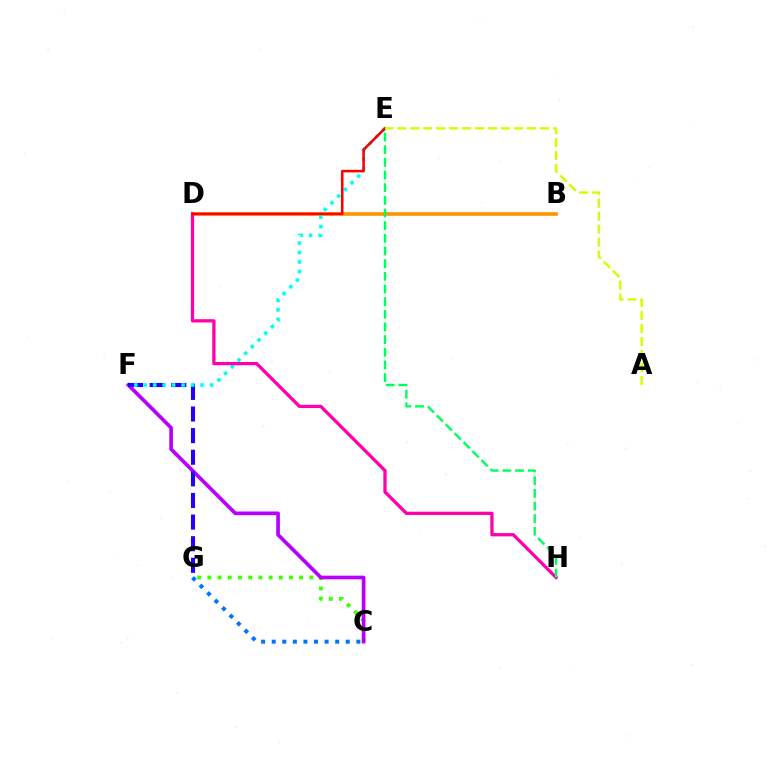{('C', 'G'): [{'color': '#3dff00', 'line_style': 'dotted', 'thickness': 2.77}, {'color': '#0074ff', 'line_style': 'dotted', 'thickness': 2.87}], ('C', 'F'): [{'color': '#b900ff', 'line_style': 'solid', 'thickness': 2.65}], ('F', 'G'): [{'color': '#2500ff', 'line_style': 'dashed', 'thickness': 2.94}], ('B', 'D'): [{'color': '#ff9400', 'line_style': 'solid', 'thickness': 2.6}], ('E', 'F'): [{'color': '#00fff6', 'line_style': 'dotted', 'thickness': 2.57}], ('D', 'H'): [{'color': '#ff00ac', 'line_style': 'solid', 'thickness': 2.35}], ('E', 'H'): [{'color': '#00ff5c', 'line_style': 'dashed', 'thickness': 1.72}], ('D', 'E'): [{'color': '#ff0000', 'line_style': 'solid', 'thickness': 1.84}], ('A', 'E'): [{'color': '#d1ff00', 'line_style': 'dashed', 'thickness': 1.76}]}